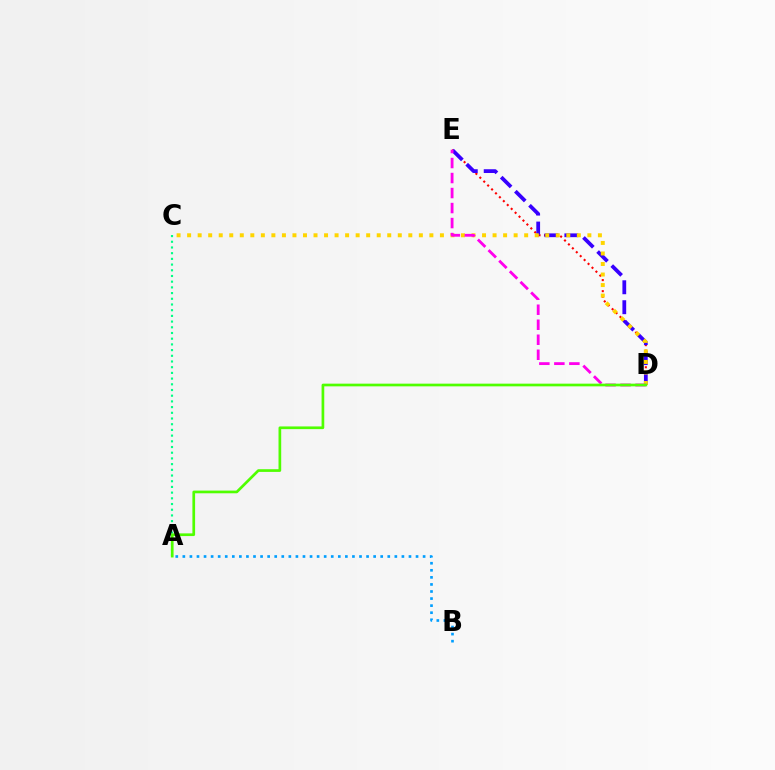{('D', 'E'): [{'color': '#ff0000', 'line_style': 'dotted', 'thickness': 1.5}, {'color': '#3700ff', 'line_style': 'dashed', 'thickness': 2.71}, {'color': '#ff00ed', 'line_style': 'dashed', 'thickness': 2.04}], ('A', 'B'): [{'color': '#009eff', 'line_style': 'dotted', 'thickness': 1.92}], ('C', 'D'): [{'color': '#ffd500', 'line_style': 'dotted', 'thickness': 2.86}], ('A', 'C'): [{'color': '#00ff86', 'line_style': 'dotted', 'thickness': 1.55}], ('A', 'D'): [{'color': '#4fff00', 'line_style': 'solid', 'thickness': 1.94}]}